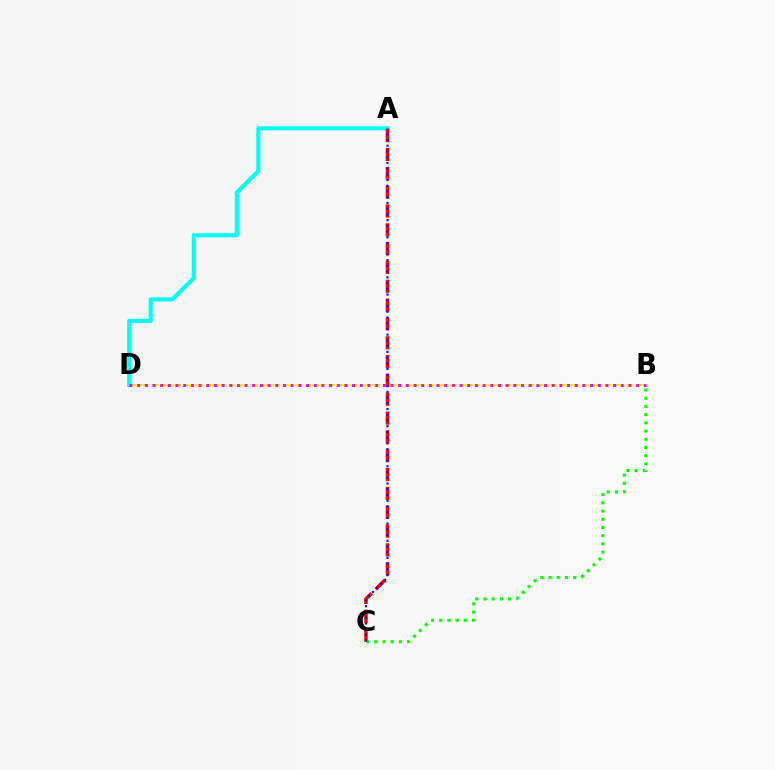{('B', 'D'): [{'color': '#fcf500', 'line_style': 'dashed', 'thickness': 1.5}, {'color': '#ee00ff', 'line_style': 'dotted', 'thickness': 2.09}], ('A', 'D'): [{'color': '#00fff6', 'line_style': 'solid', 'thickness': 2.94}], ('A', 'C'): [{'color': '#ff0000', 'line_style': 'dashed', 'thickness': 2.56}, {'color': '#0010ff', 'line_style': 'dotted', 'thickness': 1.56}], ('B', 'C'): [{'color': '#08ff00', 'line_style': 'dotted', 'thickness': 2.23}]}